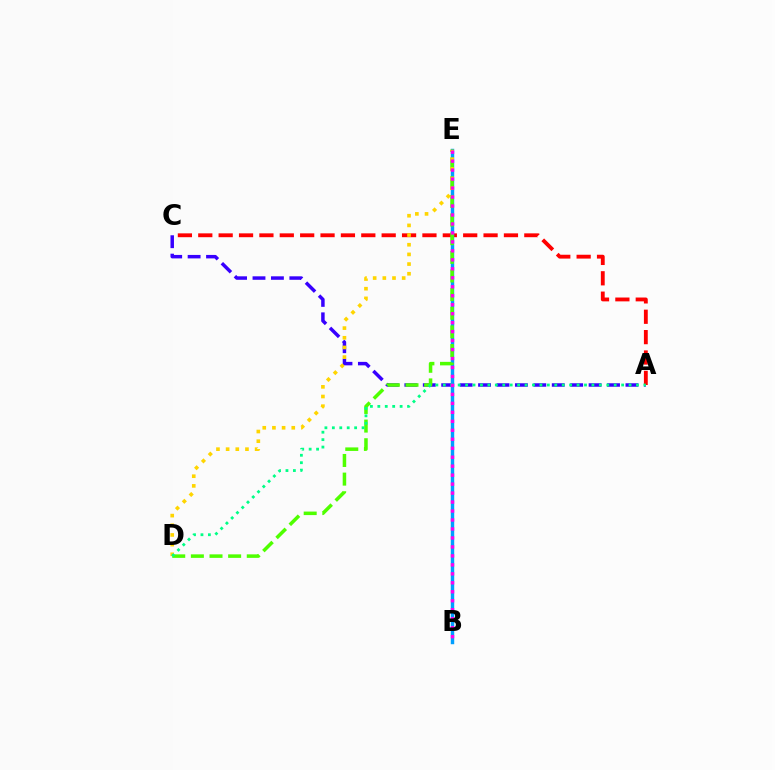{('A', 'C'): [{'color': '#3700ff', 'line_style': 'dashed', 'thickness': 2.5}, {'color': '#ff0000', 'line_style': 'dashed', 'thickness': 2.77}], ('B', 'E'): [{'color': '#009eff', 'line_style': 'solid', 'thickness': 2.48}, {'color': '#ff00ed', 'line_style': 'dotted', 'thickness': 2.44}], ('D', 'E'): [{'color': '#4fff00', 'line_style': 'dashed', 'thickness': 2.53}, {'color': '#ffd500', 'line_style': 'dotted', 'thickness': 2.63}], ('A', 'D'): [{'color': '#00ff86', 'line_style': 'dotted', 'thickness': 2.02}]}